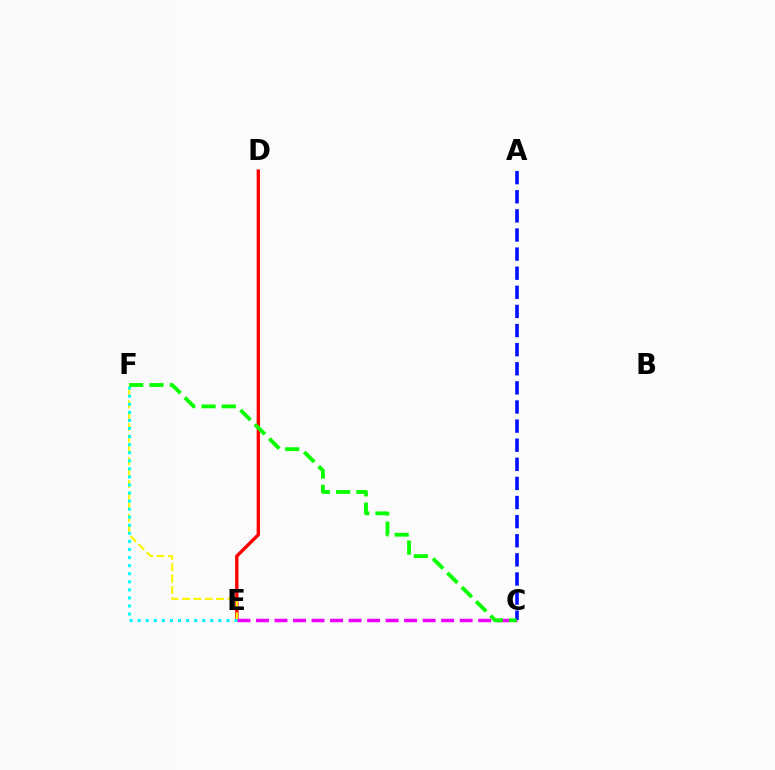{('D', 'E'): [{'color': '#ff0000', 'line_style': 'solid', 'thickness': 2.42}], ('E', 'F'): [{'color': '#fcf500', 'line_style': 'dashed', 'thickness': 1.54}, {'color': '#00fff6', 'line_style': 'dotted', 'thickness': 2.19}], ('C', 'E'): [{'color': '#ee00ff', 'line_style': 'dashed', 'thickness': 2.52}], ('A', 'C'): [{'color': '#0010ff', 'line_style': 'dashed', 'thickness': 2.6}], ('C', 'F'): [{'color': '#08ff00', 'line_style': 'dashed', 'thickness': 2.75}]}